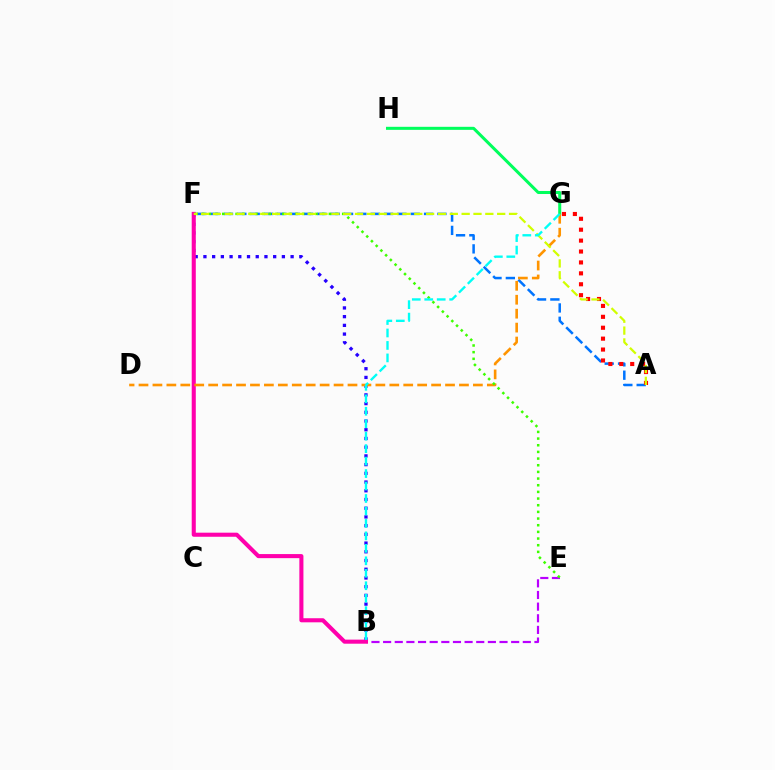{('A', 'F'): [{'color': '#0074ff', 'line_style': 'dashed', 'thickness': 1.81}, {'color': '#d1ff00', 'line_style': 'dashed', 'thickness': 1.61}], ('G', 'H'): [{'color': '#00ff5c', 'line_style': 'solid', 'thickness': 2.18}], ('B', 'F'): [{'color': '#2500ff', 'line_style': 'dotted', 'thickness': 2.37}, {'color': '#ff00ac', 'line_style': 'solid', 'thickness': 2.94}], ('A', 'G'): [{'color': '#ff0000', 'line_style': 'dotted', 'thickness': 2.96}], ('B', 'E'): [{'color': '#b900ff', 'line_style': 'dashed', 'thickness': 1.58}], ('D', 'G'): [{'color': '#ff9400', 'line_style': 'dashed', 'thickness': 1.89}], ('E', 'F'): [{'color': '#3dff00', 'line_style': 'dotted', 'thickness': 1.81}], ('B', 'G'): [{'color': '#00fff6', 'line_style': 'dashed', 'thickness': 1.69}]}